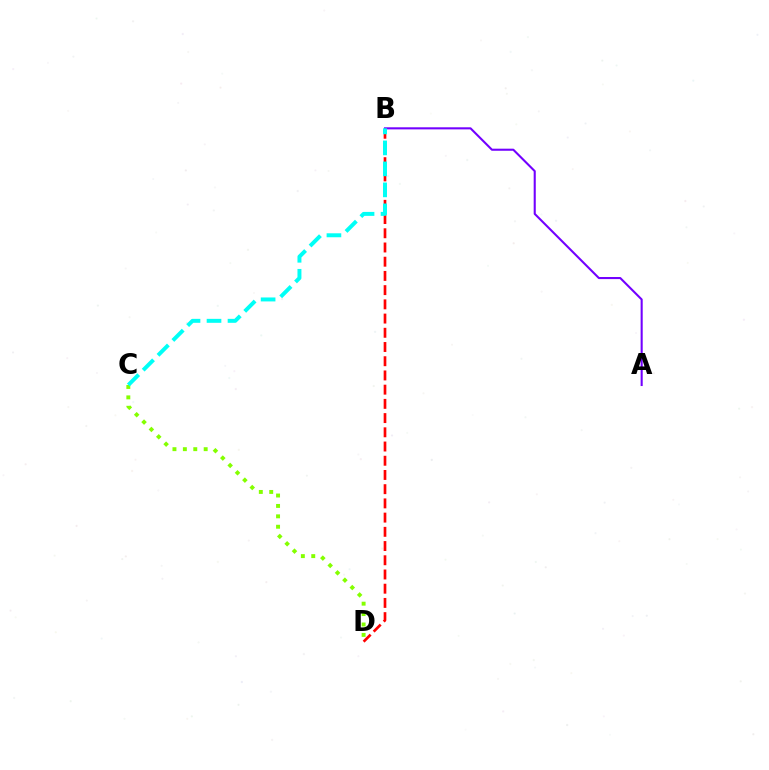{('C', 'D'): [{'color': '#84ff00', 'line_style': 'dotted', 'thickness': 2.83}], ('A', 'B'): [{'color': '#7200ff', 'line_style': 'solid', 'thickness': 1.5}], ('B', 'D'): [{'color': '#ff0000', 'line_style': 'dashed', 'thickness': 1.93}], ('B', 'C'): [{'color': '#00fff6', 'line_style': 'dashed', 'thickness': 2.85}]}